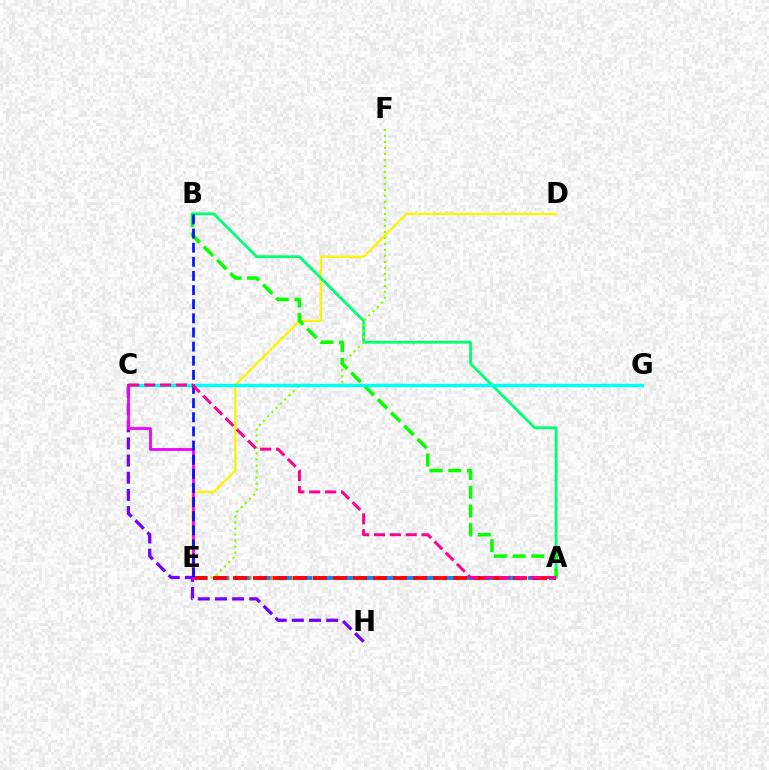{('D', 'E'): [{'color': '#fcf500', 'line_style': 'solid', 'thickness': 1.67}], ('A', 'E'): [{'color': '#ff7c00', 'line_style': 'dotted', 'thickness': 2.96}, {'color': '#008cff', 'line_style': 'dashed', 'thickness': 2.84}, {'color': '#ff0000', 'line_style': 'dashed', 'thickness': 2.72}], ('A', 'B'): [{'color': '#00ff74', 'line_style': 'solid', 'thickness': 2.04}, {'color': '#08ff00', 'line_style': 'dashed', 'thickness': 2.54}], ('E', 'F'): [{'color': '#84ff00', 'line_style': 'dotted', 'thickness': 1.63}], ('C', 'H'): [{'color': '#7200ff', 'line_style': 'dashed', 'thickness': 2.33}], ('C', 'G'): [{'color': '#00fff6', 'line_style': 'solid', 'thickness': 2.45}], ('C', 'E'): [{'color': '#ee00ff', 'line_style': 'solid', 'thickness': 1.99}], ('B', 'E'): [{'color': '#0010ff', 'line_style': 'dashed', 'thickness': 1.92}], ('A', 'C'): [{'color': '#ff0094', 'line_style': 'dashed', 'thickness': 2.15}]}